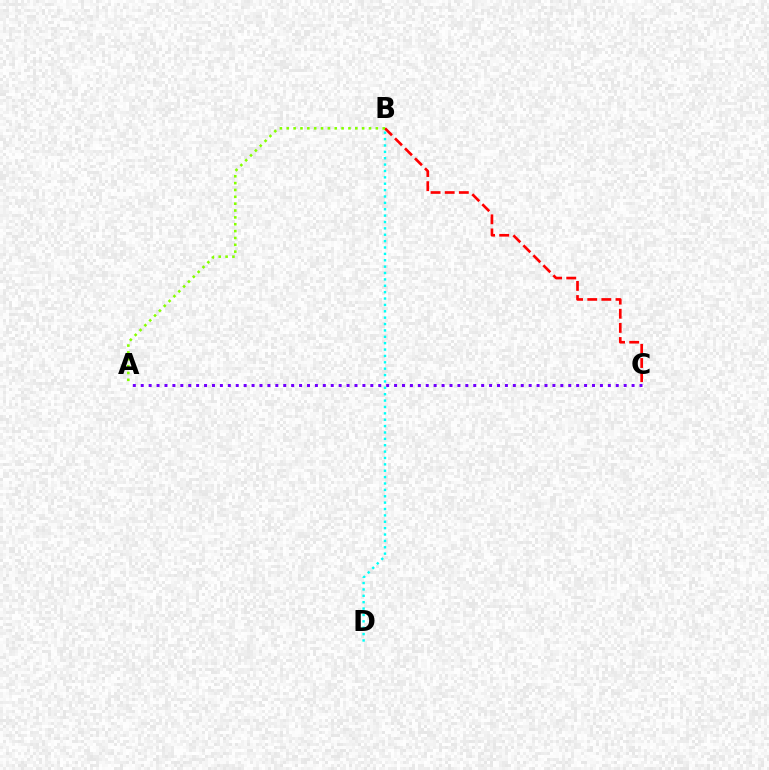{('B', 'C'): [{'color': '#ff0000', 'line_style': 'dashed', 'thickness': 1.92}], ('A', 'B'): [{'color': '#84ff00', 'line_style': 'dotted', 'thickness': 1.86}], ('A', 'C'): [{'color': '#7200ff', 'line_style': 'dotted', 'thickness': 2.15}], ('B', 'D'): [{'color': '#00fff6', 'line_style': 'dotted', 'thickness': 1.73}]}